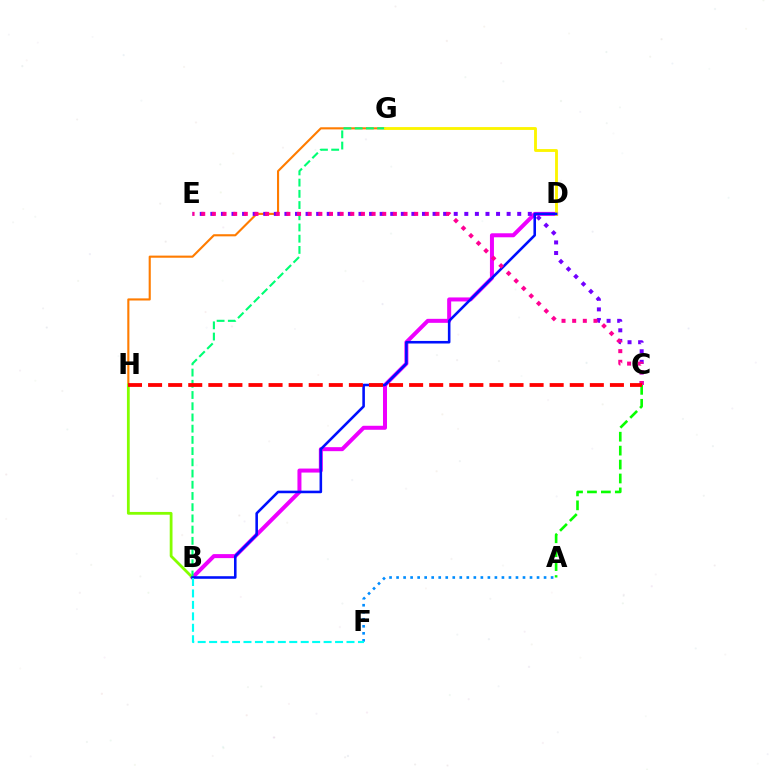{('A', 'F'): [{'color': '#008cff', 'line_style': 'dotted', 'thickness': 1.91}], ('G', 'H'): [{'color': '#ff7c00', 'line_style': 'solid', 'thickness': 1.53}], ('B', 'D'): [{'color': '#ee00ff', 'line_style': 'solid', 'thickness': 2.88}, {'color': '#0010ff', 'line_style': 'solid', 'thickness': 1.86}], ('A', 'C'): [{'color': '#08ff00', 'line_style': 'dashed', 'thickness': 1.89}], ('B', 'H'): [{'color': '#84ff00', 'line_style': 'solid', 'thickness': 2.01}], ('B', 'G'): [{'color': '#00ff74', 'line_style': 'dashed', 'thickness': 1.52}], ('C', 'E'): [{'color': '#7200ff', 'line_style': 'dotted', 'thickness': 2.88}, {'color': '#ff0094', 'line_style': 'dotted', 'thickness': 2.89}], ('D', 'G'): [{'color': '#fcf500', 'line_style': 'solid', 'thickness': 2.05}], ('C', 'H'): [{'color': '#ff0000', 'line_style': 'dashed', 'thickness': 2.73}], ('B', 'F'): [{'color': '#00fff6', 'line_style': 'dashed', 'thickness': 1.56}]}